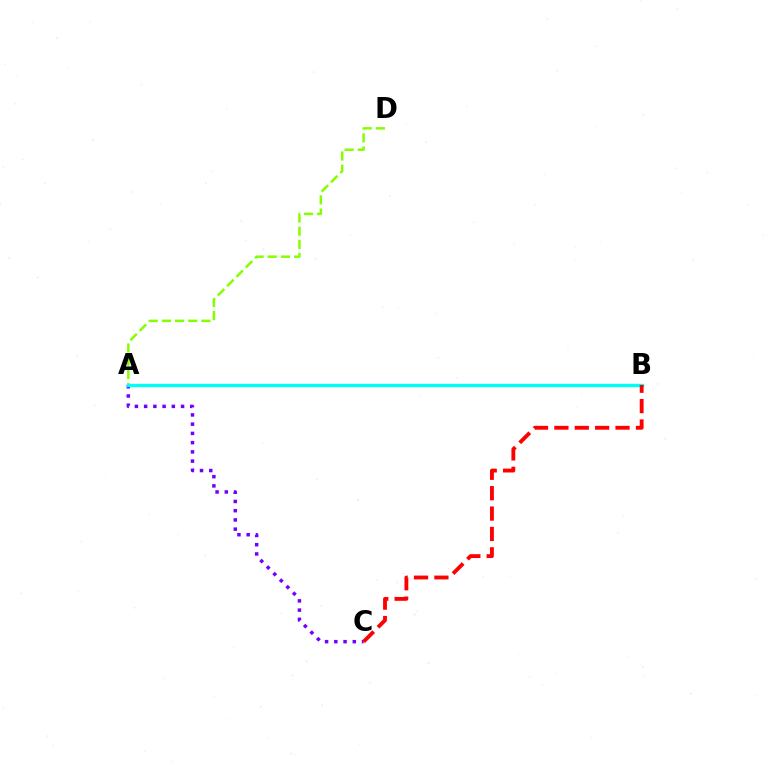{('A', 'D'): [{'color': '#84ff00', 'line_style': 'dashed', 'thickness': 1.79}], ('A', 'C'): [{'color': '#7200ff', 'line_style': 'dotted', 'thickness': 2.51}], ('A', 'B'): [{'color': '#00fff6', 'line_style': 'solid', 'thickness': 2.41}], ('B', 'C'): [{'color': '#ff0000', 'line_style': 'dashed', 'thickness': 2.77}]}